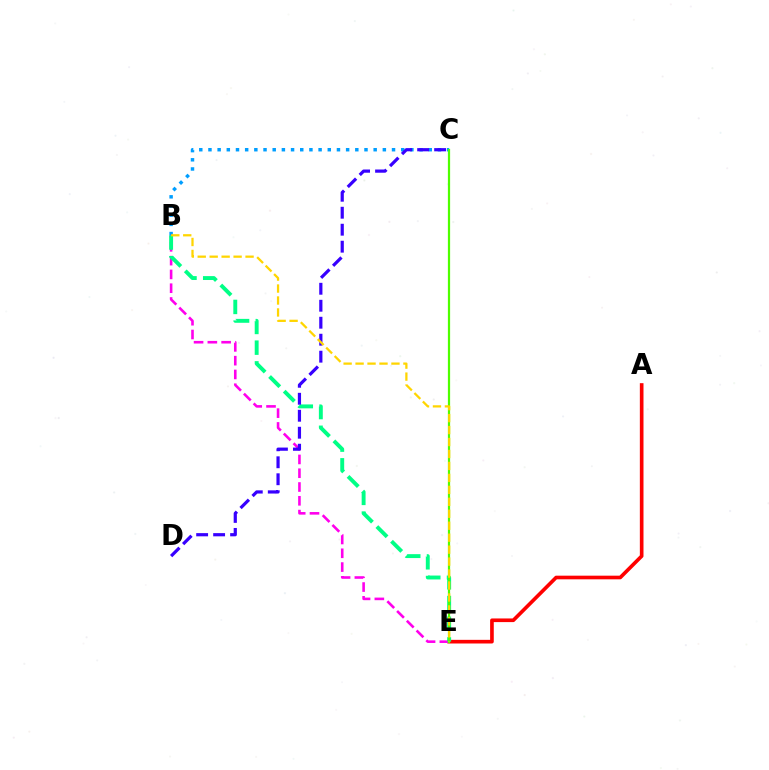{('A', 'E'): [{'color': '#ff0000', 'line_style': 'solid', 'thickness': 2.63}], ('B', 'E'): [{'color': '#ff00ed', 'line_style': 'dashed', 'thickness': 1.87}, {'color': '#00ff86', 'line_style': 'dashed', 'thickness': 2.81}, {'color': '#ffd500', 'line_style': 'dashed', 'thickness': 1.62}], ('B', 'C'): [{'color': '#009eff', 'line_style': 'dotted', 'thickness': 2.49}], ('C', 'D'): [{'color': '#3700ff', 'line_style': 'dashed', 'thickness': 2.31}], ('C', 'E'): [{'color': '#4fff00', 'line_style': 'solid', 'thickness': 1.6}]}